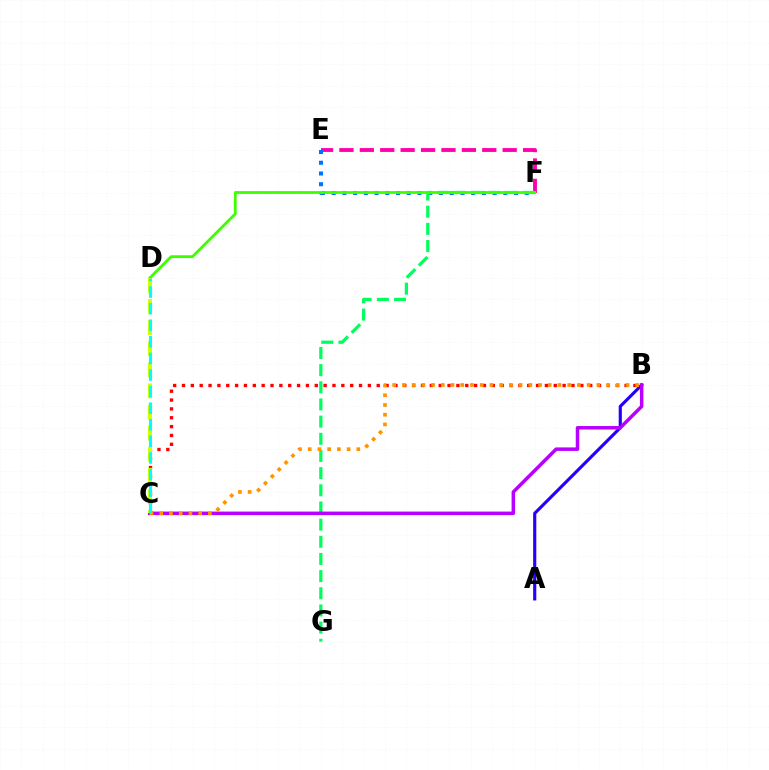{('E', 'F'): [{'color': '#ff00ac', 'line_style': 'dashed', 'thickness': 2.77}, {'color': '#0074ff', 'line_style': 'dotted', 'thickness': 2.91}], ('B', 'C'): [{'color': '#ff0000', 'line_style': 'dotted', 'thickness': 2.4}, {'color': '#b900ff', 'line_style': 'solid', 'thickness': 2.52}, {'color': '#ff9400', 'line_style': 'dotted', 'thickness': 2.64}], ('A', 'B'): [{'color': '#2500ff', 'line_style': 'solid', 'thickness': 2.26}], ('F', 'G'): [{'color': '#00ff5c', 'line_style': 'dashed', 'thickness': 2.33}], ('D', 'F'): [{'color': '#3dff00', 'line_style': 'solid', 'thickness': 2.01}], ('C', 'D'): [{'color': '#d1ff00', 'line_style': 'dashed', 'thickness': 2.87}, {'color': '#00fff6', 'line_style': 'dashed', 'thickness': 2.25}]}